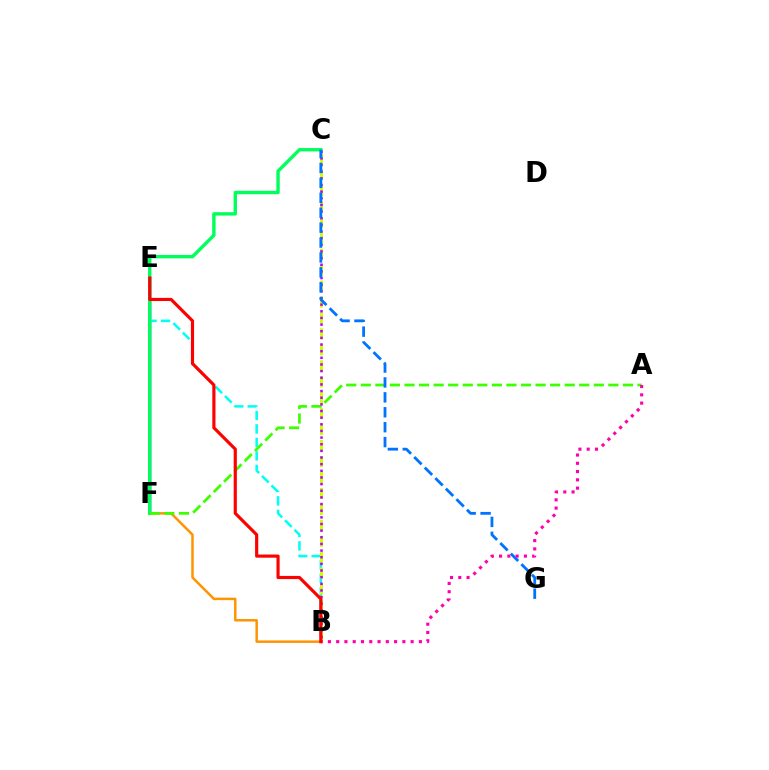{('B', 'E'): [{'color': '#ff9400', 'line_style': 'solid', 'thickness': 1.79}, {'color': '#00fff6', 'line_style': 'dashed', 'thickness': 1.83}, {'color': '#ff0000', 'line_style': 'solid', 'thickness': 2.28}], ('E', 'F'): [{'color': '#2500ff', 'line_style': 'solid', 'thickness': 1.76}], ('C', 'F'): [{'color': '#00ff5c', 'line_style': 'solid', 'thickness': 2.44}], ('B', 'C'): [{'color': '#d1ff00', 'line_style': 'dashed', 'thickness': 2.17}, {'color': '#b900ff', 'line_style': 'dotted', 'thickness': 1.81}], ('A', 'F'): [{'color': '#3dff00', 'line_style': 'dashed', 'thickness': 1.98}], ('C', 'G'): [{'color': '#0074ff', 'line_style': 'dashed', 'thickness': 2.03}], ('A', 'B'): [{'color': '#ff00ac', 'line_style': 'dotted', 'thickness': 2.25}]}